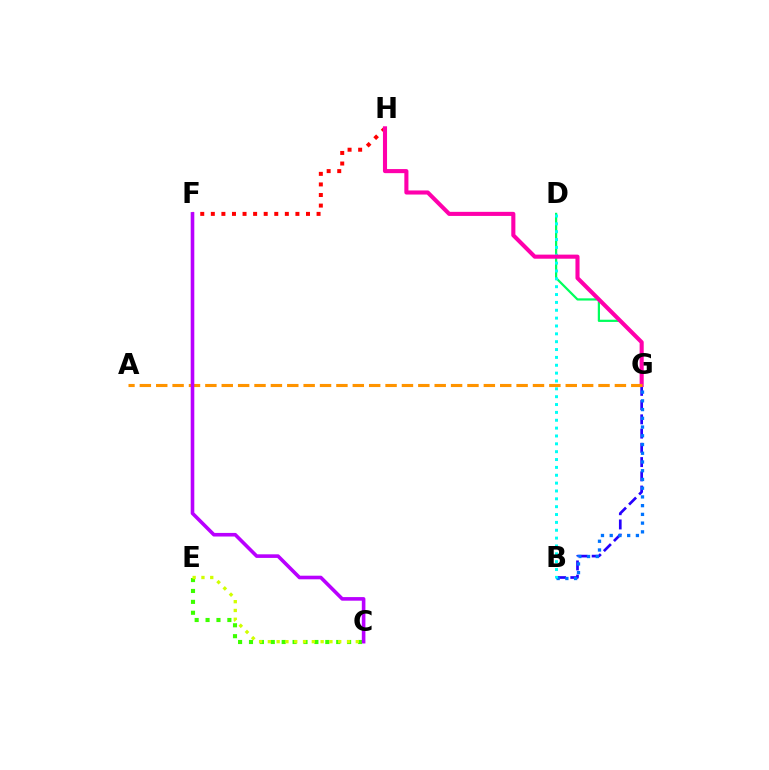{('C', 'E'): [{'color': '#3dff00', 'line_style': 'dotted', 'thickness': 2.96}, {'color': '#d1ff00', 'line_style': 'dotted', 'thickness': 2.39}], ('F', 'H'): [{'color': '#ff0000', 'line_style': 'dotted', 'thickness': 2.87}], ('B', 'G'): [{'color': '#2500ff', 'line_style': 'dashed', 'thickness': 1.94}, {'color': '#0074ff', 'line_style': 'dotted', 'thickness': 2.37}], ('D', 'G'): [{'color': '#00ff5c', 'line_style': 'solid', 'thickness': 1.6}], ('B', 'D'): [{'color': '#00fff6', 'line_style': 'dotted', 'thickness': 2.13}], ('G', 'H'): [{'color': '#ff00ac', 'line_style': 'solid', 'thickness': 2.94}], ('A', 'G'): [{'color': '#ff9400', 'line_style': 'dashed', 'thickness': 2.23}], ('C', 'F'): [{'color': '#b900ff', 'line_style': 'solid', 'thickness': 2.59}]}